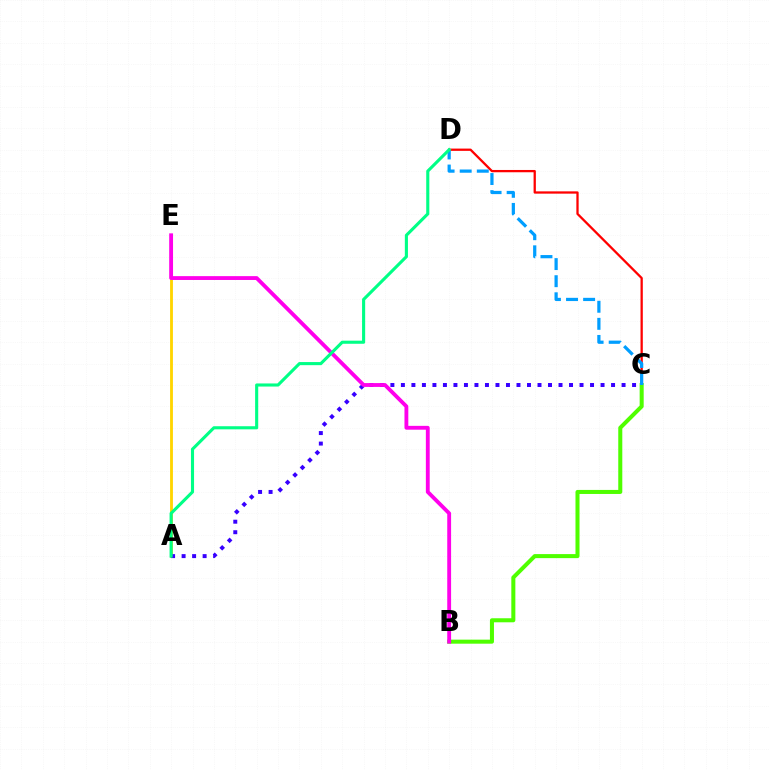{('C', 'D'): [{'color': '#ff0000', 'line_style': 'solid', 'thickness': 1.64}, {'color': '#009eff', 'line_style': 'dashed', 'thickness': 2.32}], ('A', 'E'): [{'color': '#ffd500', 'line_style': 'solid', 'thickness': 2.04}], ('B', 'C'): [{'color': '#4fff00', 'line_style': 'solid', 'thickness': 2.91}], ('A', 'C'): [{'color': '#3700ff', 'line_style': 'dotted', 'thickness': 2.85}], ('B', 'E'): [{'color': '#ff00ed', 'line_style': 'solid', 'thickness': 2.77}], ('A', 'D'): [{'color': '#00ff86', 'line_style': 'solid', 'thickness': 2.23}]}